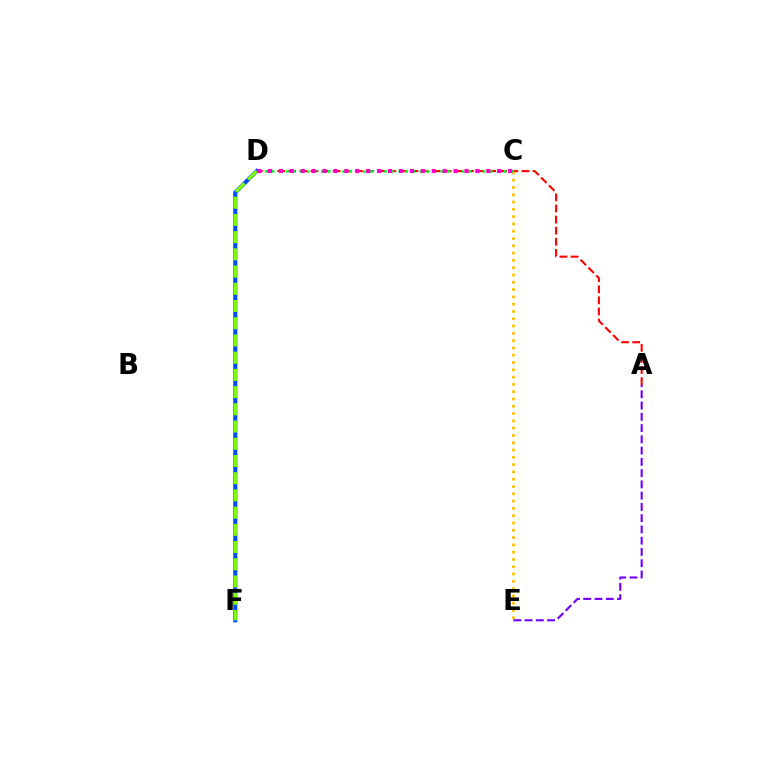{('D', 'F'): [{'color': '#00fff6', 'line_style': 'dotted', 'thickness': 1.84}, {'color': '#004bff', 'line_style': 'solid', 'thickness': 2.94}, {'color': '#84ff00', 'line_style': 'dashed', 'thickness': 2.34}], ('A', 'D'): [{'color': '#ff0000', 'line_style': 'dashed', 'thickness': 1.51}], ('C', 'E'): [{'color': '#ffbd00', 'line_style': 'dotted', 'thickness': 1.98}], ('C', 'D'): [{'color': '#00ff39', 'line_style': 'dotted', 'thickness': 1.91}, {'color': '#ff00cf', 'line_style': 'dotted', 'thickness': 2.97}], ('A', 'E'): [{'color': '#7200ff', 'line_style': 'dashed', 'thickness': 1.53}]}